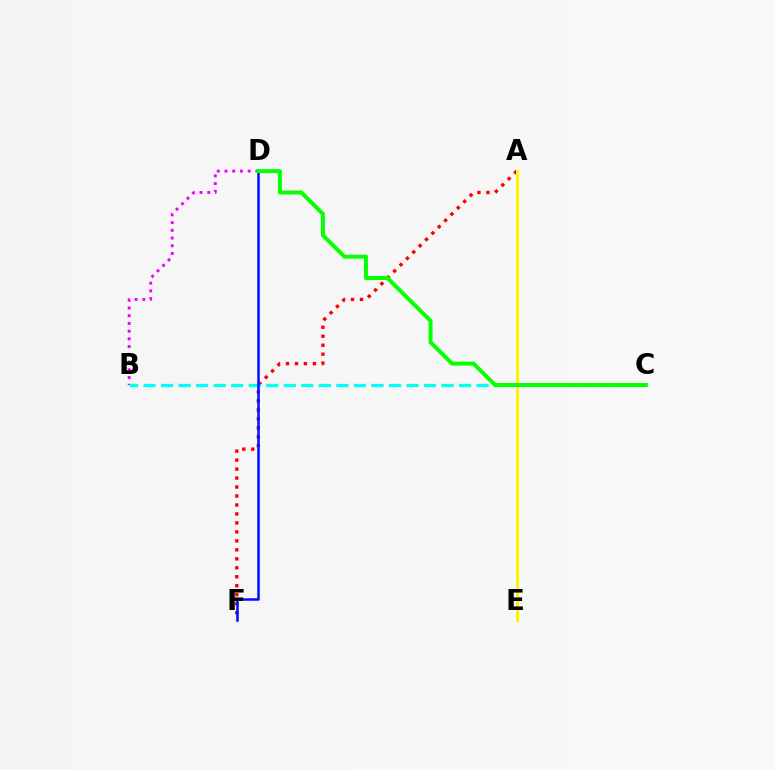{('A', 'F'): [{'color': '#ff0000', 'line_style': 'dotted', 'thickness': 2.44}], ('B', 'D'): [{'color': '#ee00ff', 'line_style': 'dotted', 'thickness': 2.1}], ('B', 'C'): [{'color': '#00fff6', 'line_style': 'dashed', 'thickness': 2.38}], ('D', 'F'): [{'color': '#0010ff', 'line_style': 'solid', 'thickness': 1.82}], ('A', 'E'): [{'color': '#fcf500', 'line_style': 'solid', 'thickness': 2.16}], ('C', 'D'): [{'color': '#08ff00', 'line_style': 'solid', 'thickness': 2.86}]}